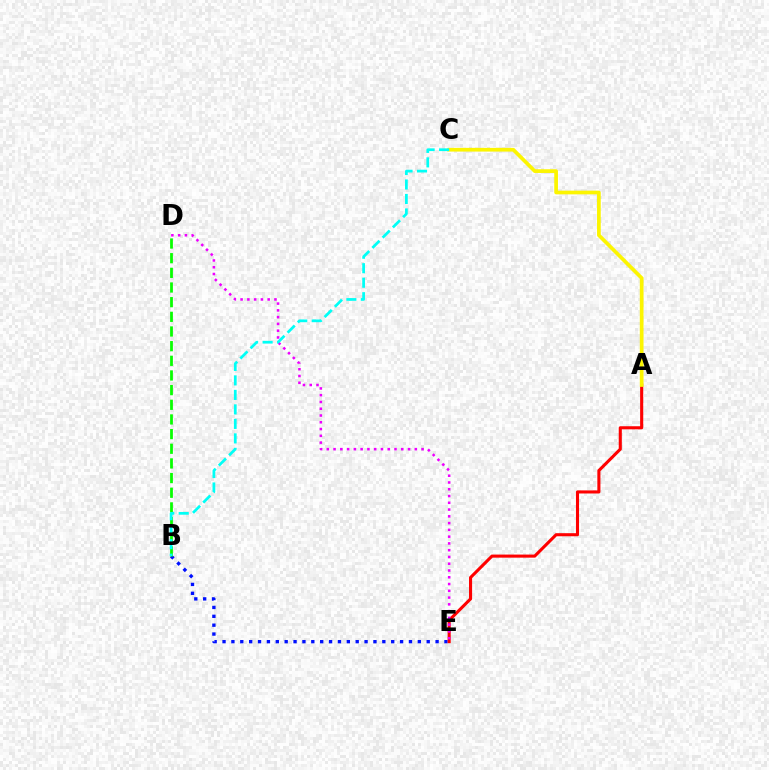{('B', 'E'): [{'color': '#0010ff', 'line_style': 'dotted', 'thickness': 2.41}], ('B', 'D'): [{'color': '#08ff00', 'line_style': 'dashed', 'thickness': 1.99}], ('A', 'E'): [{'color': '#ff0000', 'line_style': 'solid', 'thickness': 2.22}], ('D', 'E'): [{'color': '#ee00ff', 'line_style': 'dotted', 'thickness': 1.84}], ('A', 'C'): [{'color': '#fcf500', 'line_style': 'solid', 'thickness': 2.67}], ('B', 'C'): [{'color': '#00fff6', 'line_style': 'dashed', 'thickness': 1.97}]}